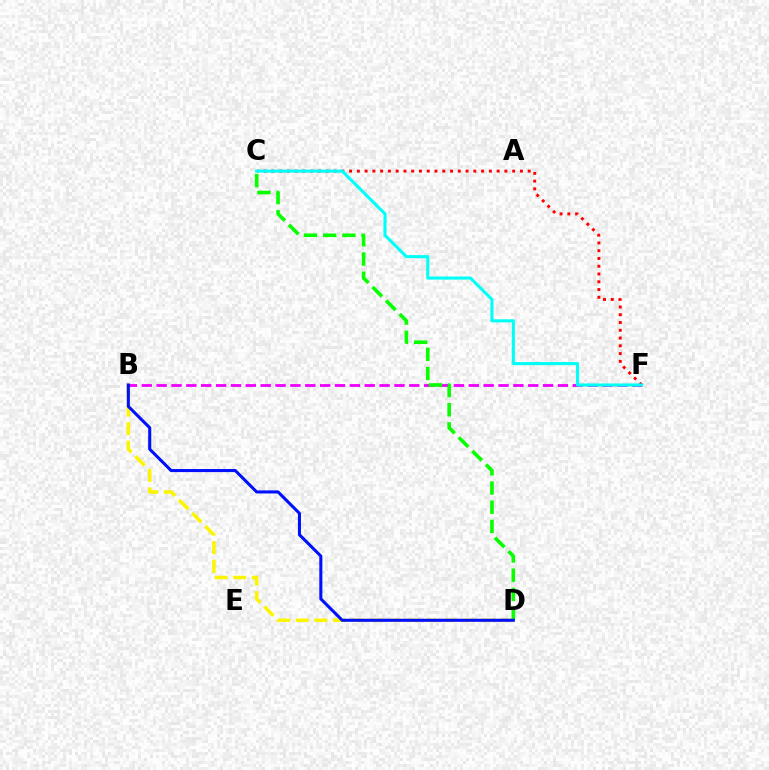{('B', 'D'): [{'color': '#fcf500', 'line_style': 'dashed', 'thickness': 2.52}, {'color': '#0010ff', 'line_style': 'solid', 'thickness': 2.21}], ('C', 'F'): [{'color': '#ff0000', 'line_style': 'dotted', 'thickness': 2.11}, {'color': '#00fff6', 'line_style': 'solid', 'thickness': 2.22}], ('B', 'F'): [{'color': '#ee00ff', 'line_style': 'dashed', 'thickness': 2.02}], ('C', 'D'): [{'color': '#08ff00', 'line_style': 'dashed', 'thickness': 2.61}]}